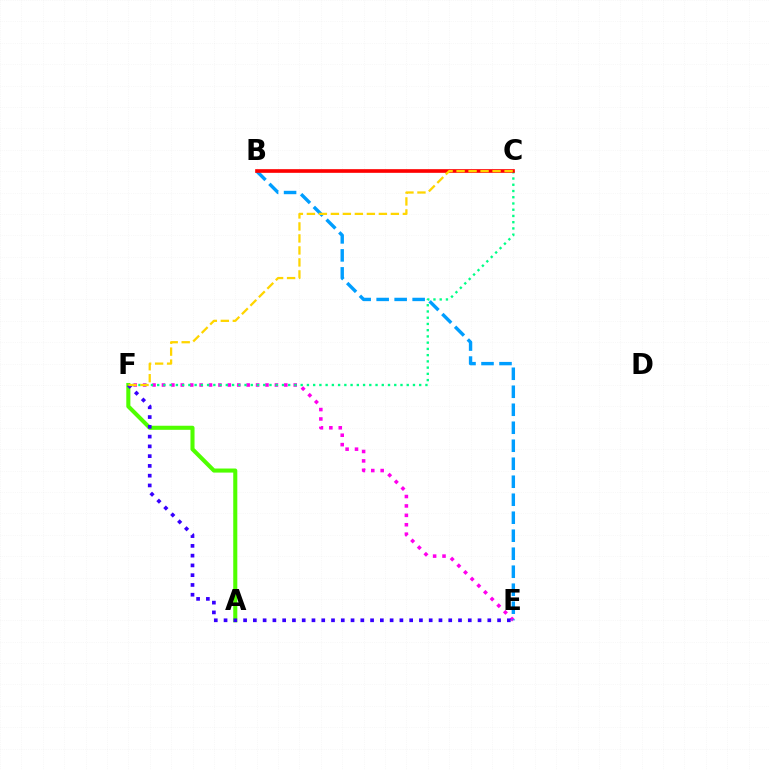{('E', 'F'): [{'color': '#ff00ed', 'line_style': 'dotted', 'thickness': 2.56}, {'color': '#3700ff', 'line_style': 'dotted', 'thickness': 2.65}], ('C', 'F'): [{'color': '#00ff86', 'line_style': 'dotted', 'thickness': 1.69}, {'color': '#ffd500', 'line_style': 'dashed', 'thickness': 1.63}], ('B', 'E'): [{'color': '#009eff', 'line_style': 'dashed', 'thickness': 2.44}], ('A', 'F'): [{'color': '#4fff00', 'line_style': 'solid', 'thickness': 2.93}], ('B', 'C'): [{'color': '#ff0000', 'line_style': 'solid', 'thickness': 2.63}]}